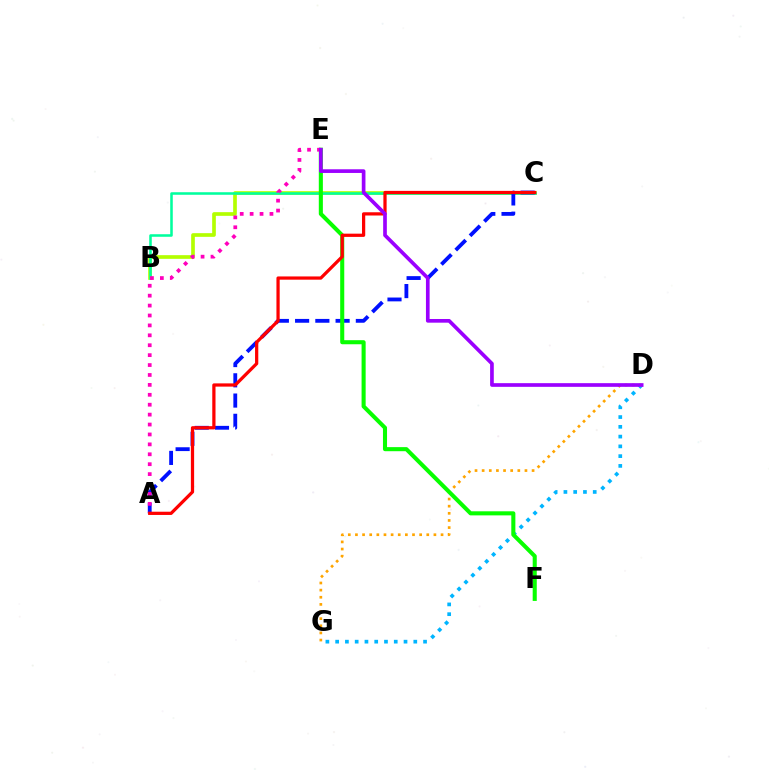{('B', 'C'): [{'color': '#b3ff00', 'line_style': 'solid', 'thickness': 2.64}, {'color': '#00ff9d', 'line_style': 'solid', 'thickness': 1.83}], ('D', 'G'): [{'color': '#00b5ff', 'line_style': 'dotted', 'thickness': 2.65}, {'color': '#ffa500', 'line_style': 'dotted', 'thickness': 1.94}], ('A', 'C'): [{'color': '#0010ff', 'line_style': 'dashed', 'thickness': 2.75}, {'color': '#ff0000', 'line_style': 'solid', 'thickness': 2.33}], ('E', 'F'): [{'color': '#08ff00', 'line_style': 'solid', 'thickness': 2.93}], ('A', 'E'): [{'color': '#ff00bd', 'line_style': 'dotted', 'thickness': 2.69}], ('D', 'E'): [{'color': '#9b00ff', 'line_style': 'solid', 'thickness': 2.65}]}